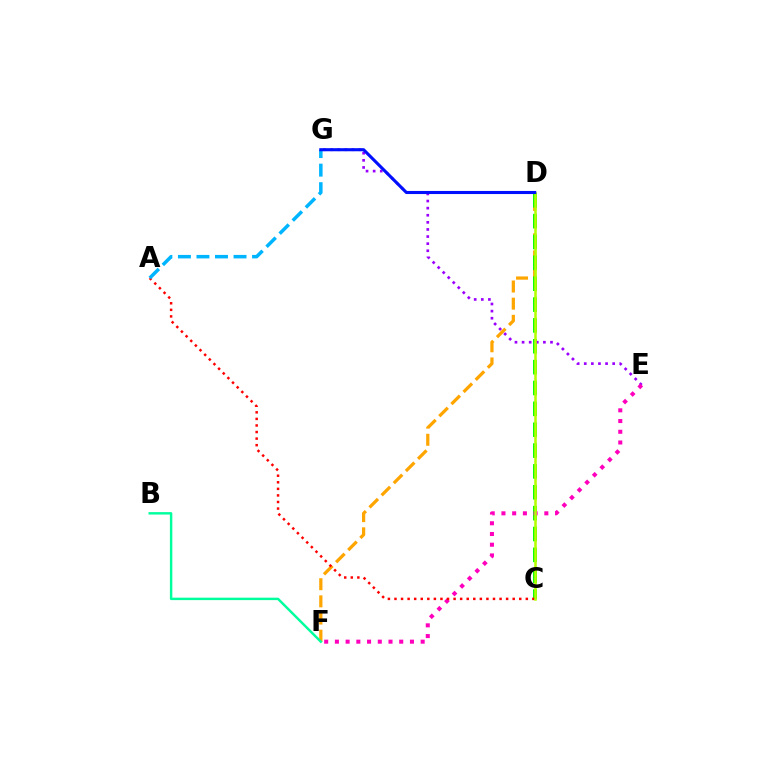{('D', 'F'): [{'color': '#ffa500', 'line_style': 'dashed', 'thickness': 2.33}], ('B', 'F'): [{'color': '#00ff9d', 'line_style': 'solid', 'thickness': 1.76}], ('C', 'D'): [{'color': '#08ff00', 'line_style': 'dashed', 'thickness': 2.83}, {'color': '#b3ff00', 'line_style': 'solid', 'thickness': 1.83}], ('E', 'G'): [{'color': '#9b00ff', 'line_style': 'dotted', 'thickness': 1.93}], ('E', 'F'): [{'color': '#ff00bd', 'line_style': 'dotted', 'thickness': 2.91}], ('A', 'C'): [{'color': '#ff0000', 'line_style': 'dotted', 'thickness': 1.78}], ('A', 'G'): [{'color': '#00b5ff', 'line_style': 'dashed', 'thickness': 2.52}], ('D', 'G'): [{'color': '#0010ff', 'line_style': 'solid', 'thickness': 2.22}]}